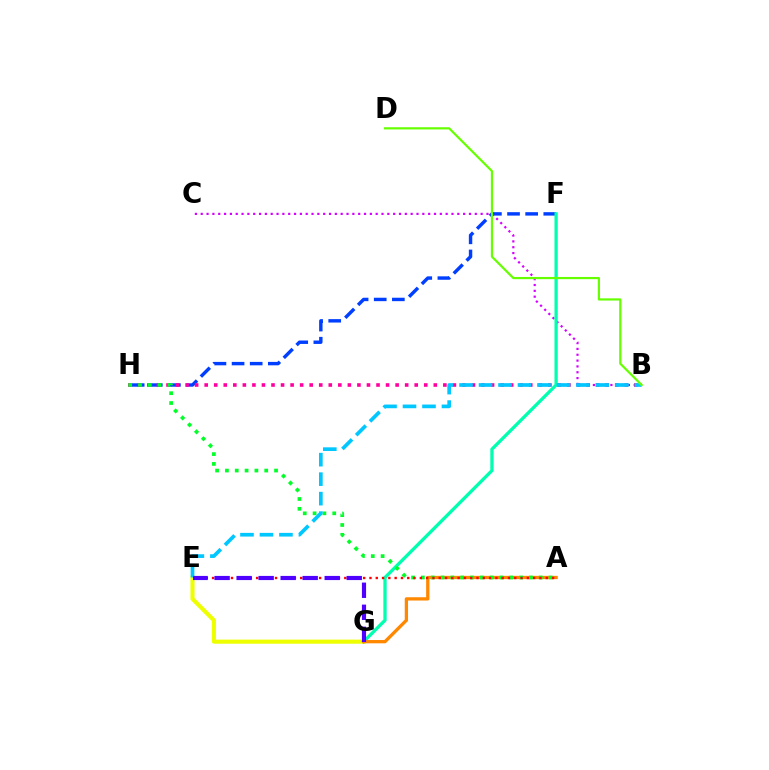{('F', 'H'): [{'color': '#003fff', 'line_style': 'dashed', 'thickness': 2.46}], ('E', 'G'): [{'color': '#eeff00', 'line_style': 'solid', 'thickness': 2.94}, {'color': '#4f00ff', 'line_style': 'dashed', 'thickness': 2.99}], ('B', 'C'): [{'color': '#d600ff', 'line_style': 'dotted', 'thickness': 1.58}], ('F', 'G'): [{'color': '#00ffaf', 'line_style': 'solid', 'thickness': 2.36}], ('A', 'G'): [{'color': '#ff8800', 'line_style': 'solid', 'thickness': 2.37}], ('B', 'H'): [{'color': '#ff00a0', 'line_style': 'dotted', 'thickness': 2.59}], ('A', 'H'): [{'color': '#00ff27', 'line_style': 'dotted', 'thickness': 2.67}], ('A', 'E'): [{'color': '#ff0000', 'line_style': 'dotted', 'thickness': 1.71}], ('B', 'E'): [{'color': '#00c7ff', 'line_style': 'dashed', 'thickness': 2.65}], ('B', 'D'): [{'color': '#66ff00', 'line_style': 'solid', 'thickness': 1.58}]}